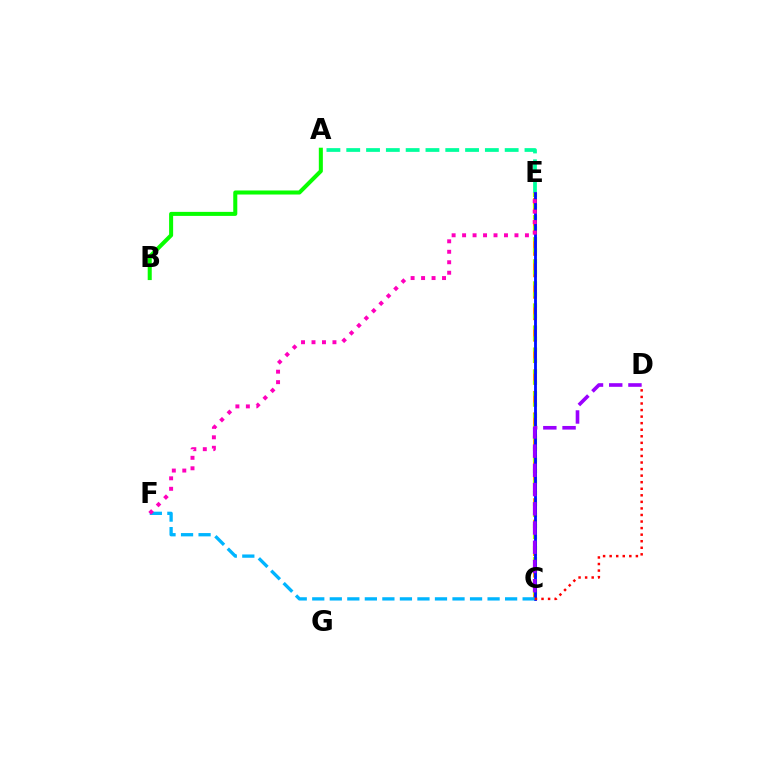{('C', 'E'): [{'color': '#ffa500', 'line_style': 'dashed', 'thickness': 2.91}, {'color': '#b3ff00', 'line_style': 'dotted', 'thickness': 3.0}, {'color': '#0010ff', 'line_style': 'solid', 'thickness': 2.05}], ('A', 'E'): [{'color': '#00ff9d', 'line_style': 'dashed', 'thickness': 2.69}], ('C', 'D'): [{'color': '#9b00ff', 'line_style': 'dashed', 'thickness': 2.61}, {'color': '#ff0000', 'line_style': 'dotted', 'thickness': 1.78}], ('C', 'F'): [{'color': '#00b5ff', 'line_style': 'dashed', 'thickness': 2.38}], ('E', 'F'): [{'color': '#ff00bd', 'line_style': 'dotted', 'thickness': 2.85}], ('A', 'B'): [{'color': '#08ff00', 'line_style': 'solid', 'thickness': 2.91}]}